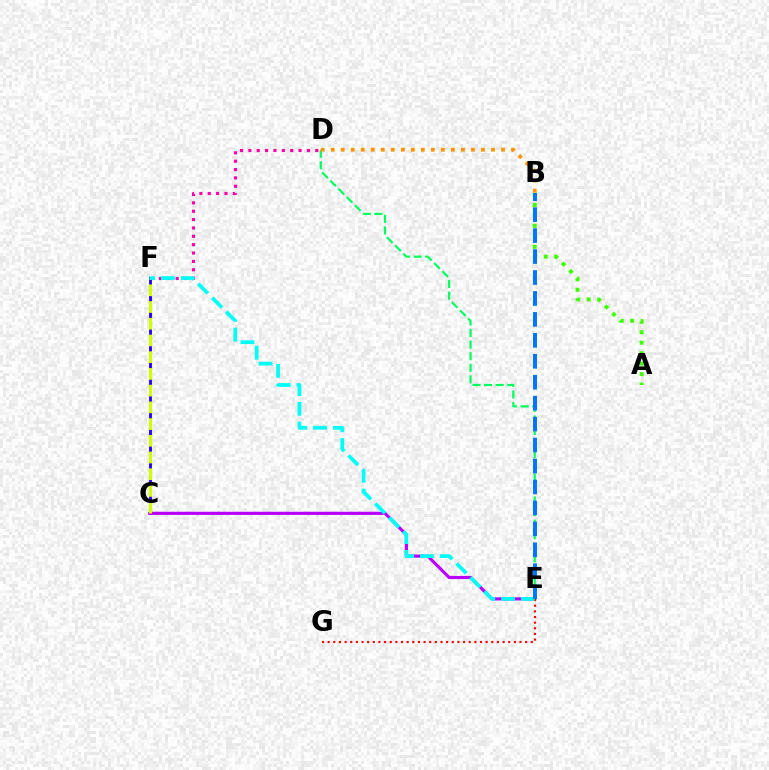{('C', 'F'): [{'color': '#2500ff', 'line_style': 'solid', 'thickness': 2.05}, {'color': '#d1ff00', 'line_style': 'dashed', 'thickness': 2.27}], ('C', 'E'): [{'color': '#b900ff', 'line_style': 'solid', 'thickness': 2.27}], ('D', 'E'): [{'color': '#00ff5c', 'line_style': 'dashed', 'thickness': 1.57}], ('A', 'B'): [{'color': '#3dff00', 'line_style': 'dotted', 'thickness': 2.84}], ('D', 'F'): [{'color': '#ff00ac', 'line_style': 'dotted', 'thickness': 2.27}], ('E', 'G'): [{'color': '#ff0000', 'line_style': 'dotted', 'thickness': 1.53}], ('E', 'F'): [{'color': '#00fff6', 'line_style': 'dashed', 'thickness': 2.69}], ('B', 'E'): [{'color': '#0074ff', 'line_style': 'dashed', 'thickness': 2.85}], ('B', 'D'): [{'color': '#ff9400', 'line_style': 'dotted', 'thickness': 2.72}]}